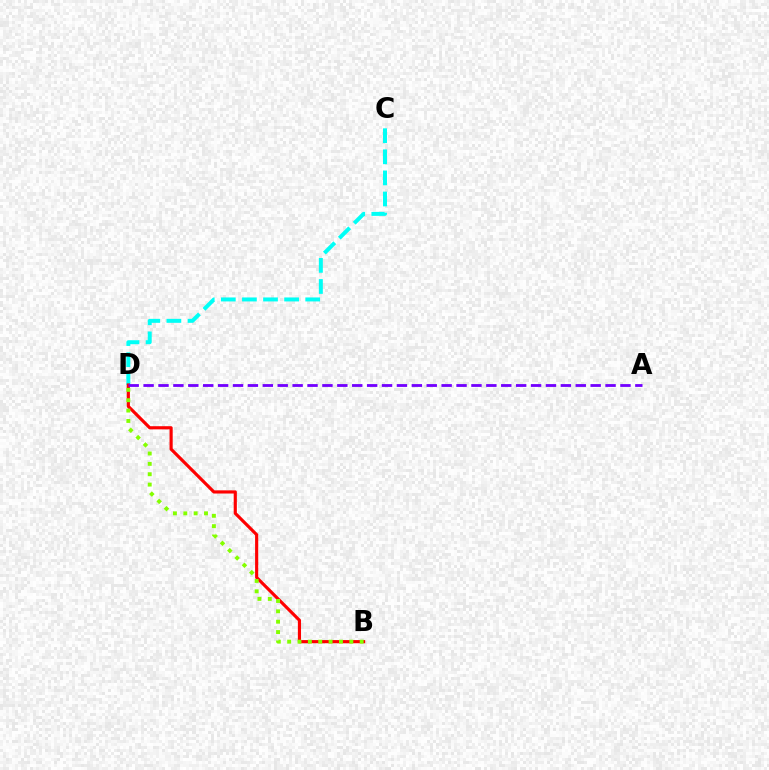{('C', 'D'): [{'color': '#00fff6', 'line_style': 'dashed', 'thickness': 2.87}], ('B', 'D'): [{'color': '#ff0000', 'line_style': 'solid', 'thickness': 2.27}, {'color': '#84ff00', 'line_style': 'dotted', 'thickness': 2.81}], ('A', 'D'): [{'color': '#7200ff', 'line_style': 'dashed', 'thickness': 2.02}]}